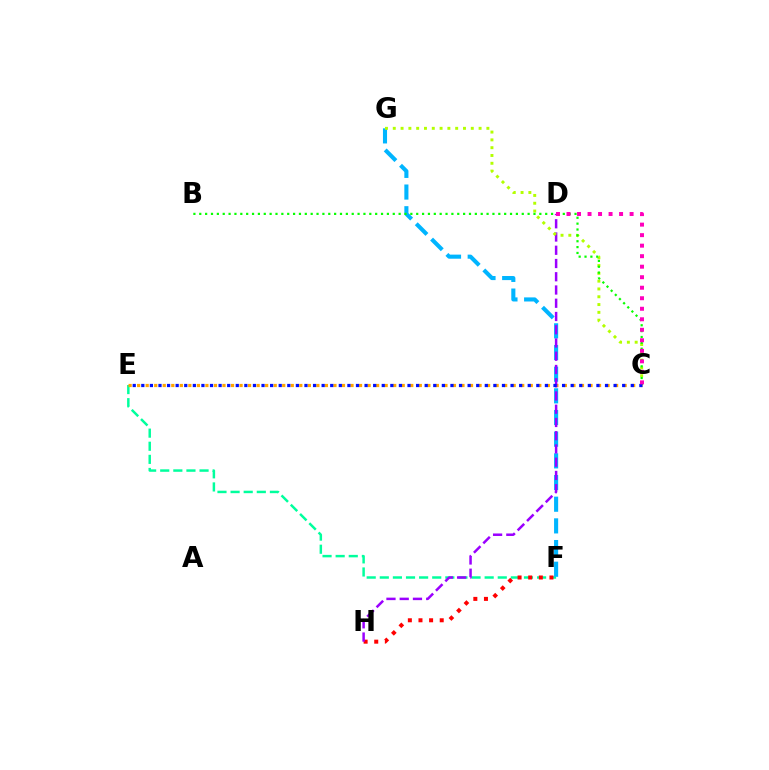{('E', 'F'): [{'color': '#00ff9d', 'line_style': 'dashed', 'thickness': 1.78}], ('F', 'H'): [{'color': '#ff0000', 'line_style': 'dotted', 'thickness': 2.89}], ('C', 'E'): [{'color': '#ffa500', 'line_style': 'dotted', 'thickness': 2.32}, {'color': '#0010ff', 'line_style': 'dotted', 'thickness': 2.33}], ('F', 'G'): [{'color': '#00b5ff', 'line_style': 'dashed', 'thickness': 2.94}], ('D', 'H'): [{'color': '#9b00ff', 'line_style': 'dashed', 'thickness': 1.8}], ('C', 'G'): [{'color': '#b3ff00', 'line_style': 'dotted', 'thickness': 2.12}], ('B', 'C'): [{'color': '#08ff00', 'line_style': 'dotted', 'thickness': 1.59}], ('C', 'D'): [{'color': '#ff00bd', 'line_style': 'dotted', 'thickness': 2.86}]}